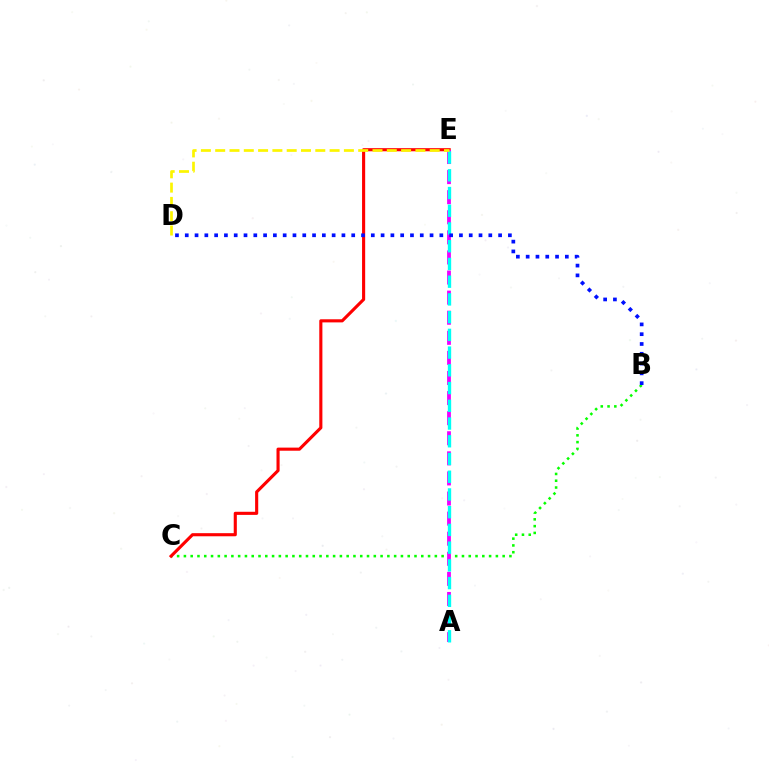{('B', 'C'): [{'color': '#08ff00', 'line_style': 'dotted', 'thickness': 1.84}], ('C', 'E'): [{'color': '#ff0000', 'line_style': 'solid', 'thickness': 2.24}], ('A', 'E'): [{'color': '#ee00ff', 'line_style': 'dashed', 'thickness': 2.73}, {'color': '#00fff6', 'line_style': 'dashed', 'thickness': 2.41}], ('B', 'D'): [{'color': '#0010ff', 'line_style': 'dotted', 'thickness': 2.66}], ('D', 'E'): [{'color': '#fcf500', 'line_style': 'dashed', 'thickness': 1.94}]}